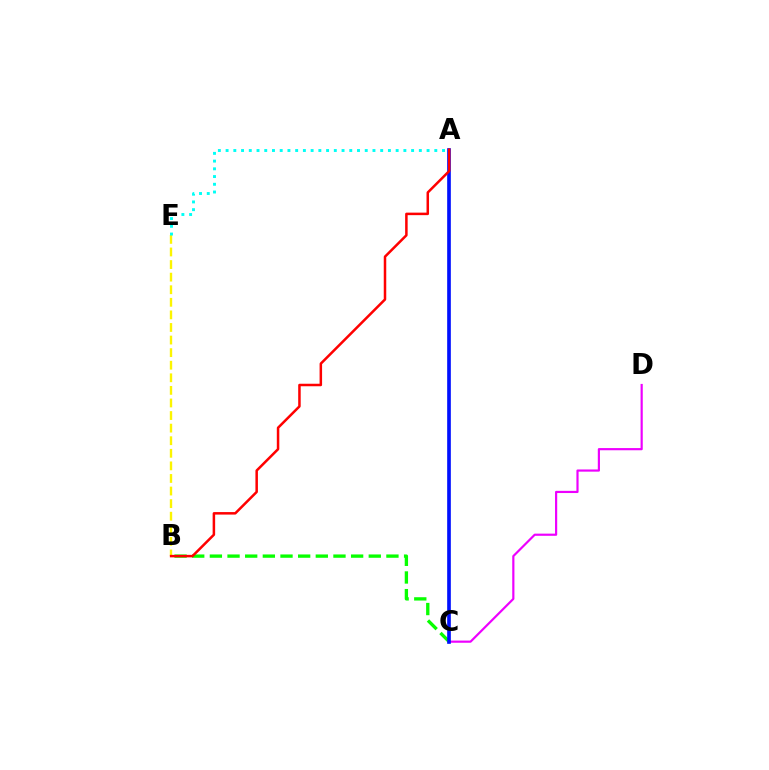{('C', 'D'): [{'color': '#ee00ff', 'line_style': 'solid', 'thickness': 1.57}], ('B', 'C'): [{'color': '#08ff00', 'line_style': 'dashed', 'thickness': 2.4}], ('B', 'E'): [{'color': '#fcf500', 'line_style': 'dashed', 'thickness': 1.71}], ('A', 'E'): [{'color': '#00fff6', 'line_style': 'dotted', 'thickness': 2.1}], ('A', 'C'): [{'color': '#0010ff', 'line_style': 'solid', 'thickness': 2.63}], ('A', 'B'): [{'color': '#ff0000', 'line_style': 'solid', 'thickness': 1.81}]}